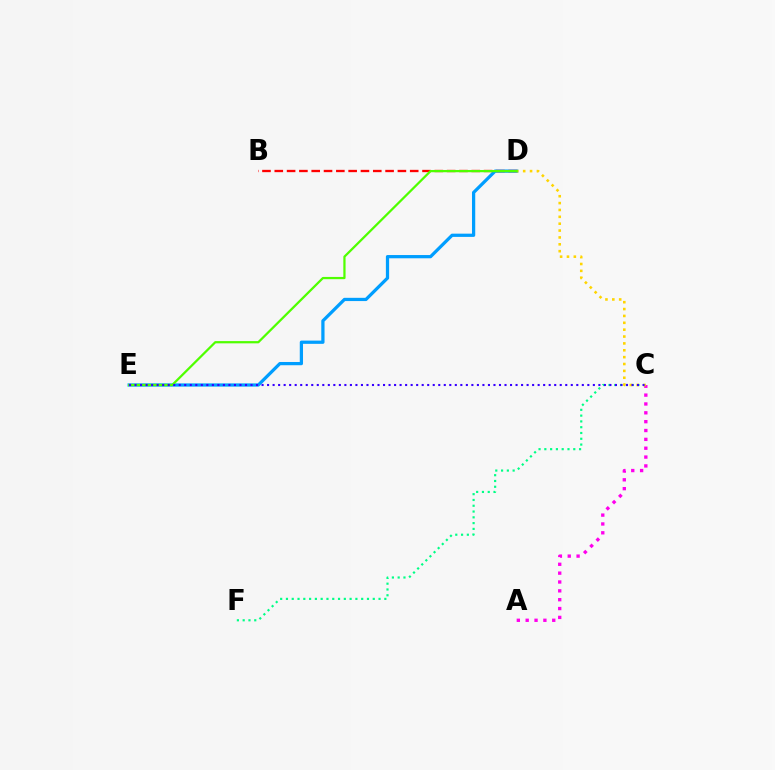{('D', 'E'): [{'color': '#009eff', 'line_style': 'solid', 'thickness': 2.34}, {'color': '#4fff00', 'line_style': 'solid', 'thickness': 1.61}], ('B', 'D'): [{'color': '#ff0000', 'line_style': 'dashed', 'thickness': 1.67}], ('A', 'C'): [{'color': '#ff00ed', 'line_style': 'dotted', 'thickness': 2.41}], ('C', 'F'): [{'color': '#00ff86', 'line_style': 'dotted', 'thickness': 1.57}], ('C', 'D'): [{'color': '#ffd500', 'line_style': 'dotted', 'thickness': 1.87}], ('C', 'E'): [{'color': '#3700ff', 'line_style': 'dotted', 'thickness': 1.5}]}